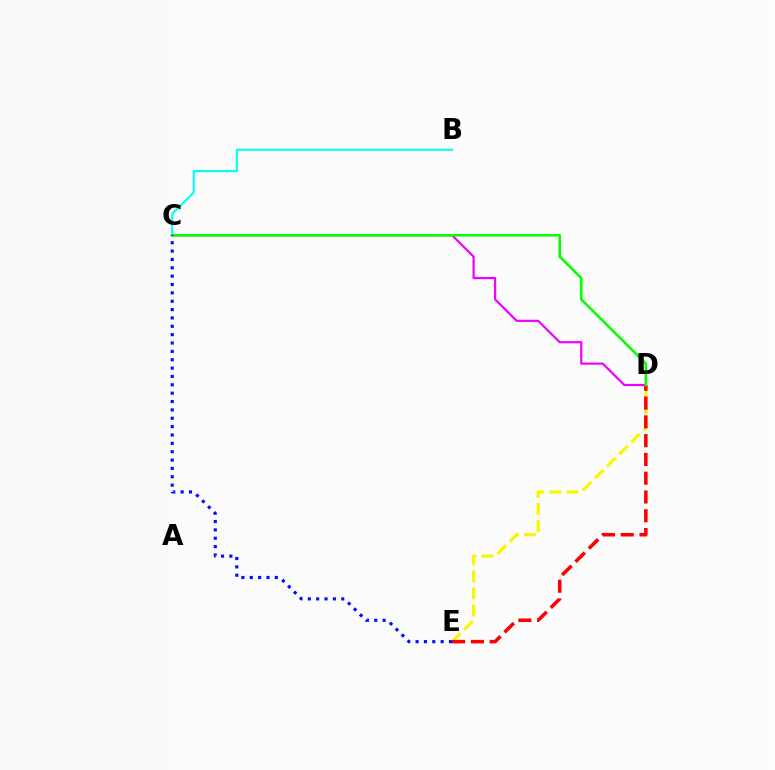{('D', 'E'): [{'color': '#fcf500', 'line_style': 'dashed', 'thickness': 2.32}, {'color': '#ff0000', 'line_style': 'dashed', 'thickness': 2.55}], ('C', 'D'): [{'color': '#ee00ff', 'line_style': 'solid', 'thickness': 1.58}, {'color': '#08ff00', 'line_style': 'solid', 'thickness': 1.89}], ('B', 'C'): [{'color': '#00fff6', 'line_style': 'solid', 'thickness': 1.51}], ('C', 'E'): [{'color': '#0010ff', 'line_style': 'dotted', 'thickness': 2.27}]}